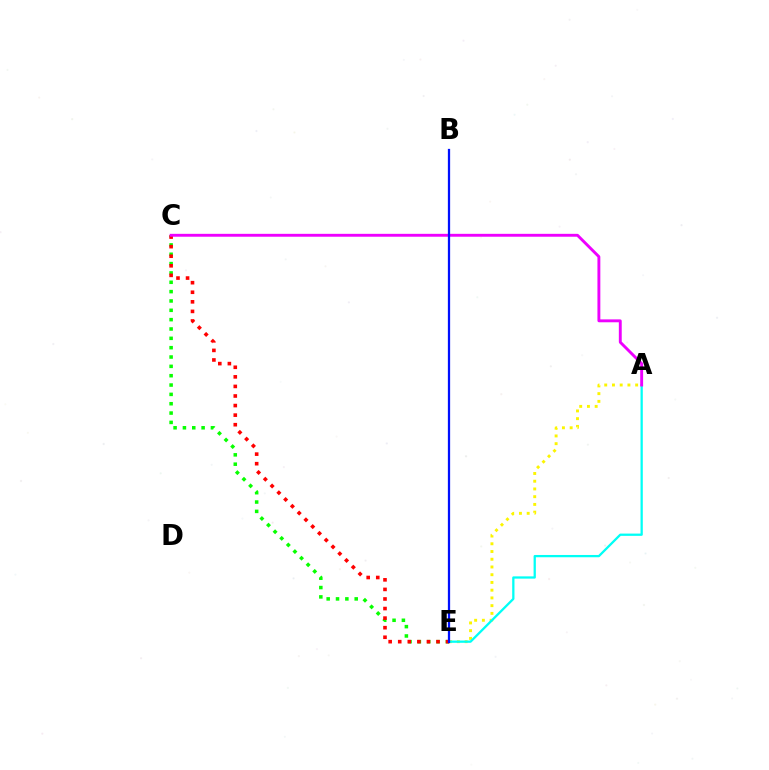{('C', 'E'): [{'color': '#08ff00', 'line_style': 'dotted', 'thickness': 2.54}, {'color': '#ff0000', 'line_style': 'dotted', 'thickness': 2.6}], ('A', 'E'): [{'color': '#fcf500', 'line_style': 'dotted', 'thickness': 2.1}, {'color': '#00fff6', 'line_style': 'solid', 'thickness': 1.64}], ('A', 'C'): [{'color': '#ee00ff', 'line_style': 'solid', 'thickness': 2.08}], ('B', 'E'): [{'color': '#0010ff', 'line_style': 'solid', 'thickness': 1.63}]}